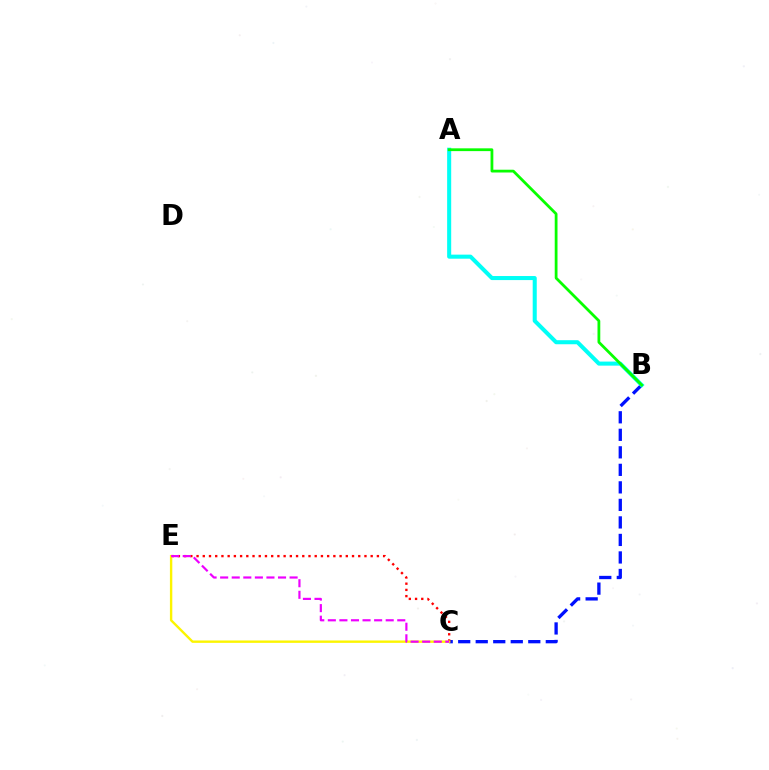{('B', 'C'): [{'color': '#0010ff', 'line_style': 'dashed', 'thickness': 2.38}], ('C', 'E'): [{'color': '#ff0000', 'line_style': 'dotted', 'thickness': 1.69}, {'color': '#fcf500', 'line_style': 'solid', 'thickness': 1.72}, {'color': '#ee00ff', 'line_style': 'dashed', 'thickness': 1.57}], ('A', 'B'): [{'color': '#00fff6', 'line_style': 'solid', 'thickness': 2.92}, {'color': '#08ff00', 'line_style': 'solid', 'thickness': 2.0}]}